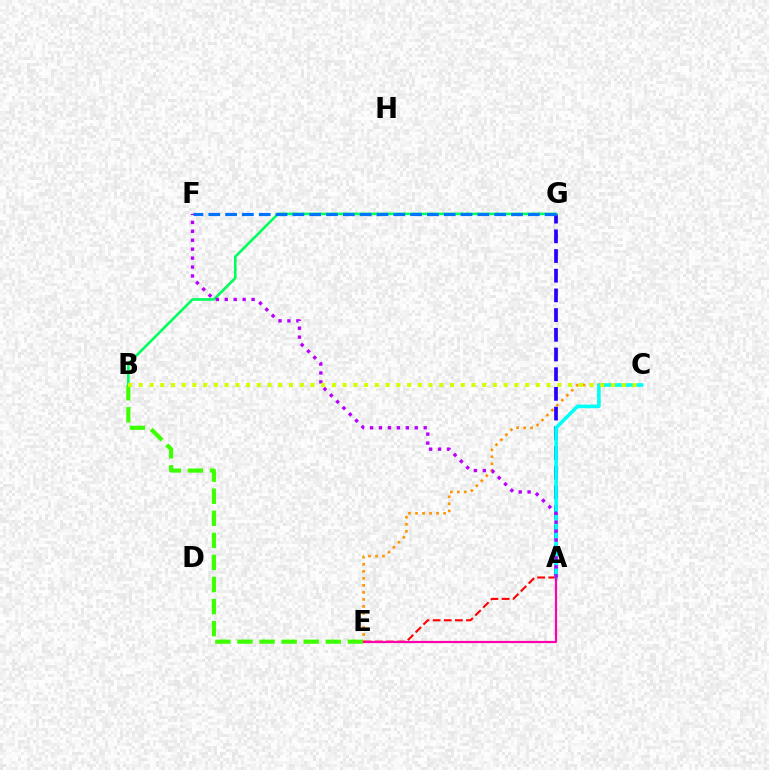{('A', 'E'): [{'color': '#ff0000', 'line_style': 'dashed', 'thickness': 1.51}, {'color': '#ff00ac', 'line_style': 'solid', 'thickness': 1.58}], ('A', 'G'): [{'color': '#2500ff', 'line_style': 'dashed', 'thickness': 2.68}], ('B', 'E'): [{'color': '#3dff00', 'line_style': 'dashed', 'thickness': 3.0}], ('B', 'G'): [{'color': '#00ff5c', 'line_style': 'solid', 'thickness': 1.88}], ('C', 'E'): [{'color': '#ff9400', 'line_style': 'dotted', 'thickness': 1.91}], ('A', 'C'): [{'color': '#00fff6', 'line_style': 'solid', 'thickness': 2.6}], ('F', 'G'): [{'color': '#0074ff', 'line_style': 'dashed', 'thickness': 2.28}], ('A', 'F'): [{'color': '#b900ff', 'line_style': 'dotted', 'thickness': 2.43}], ('B', 'C'): [{'color': '#d1ff00', 'line_style': 'dotted', 'thickness': 2.92}]}